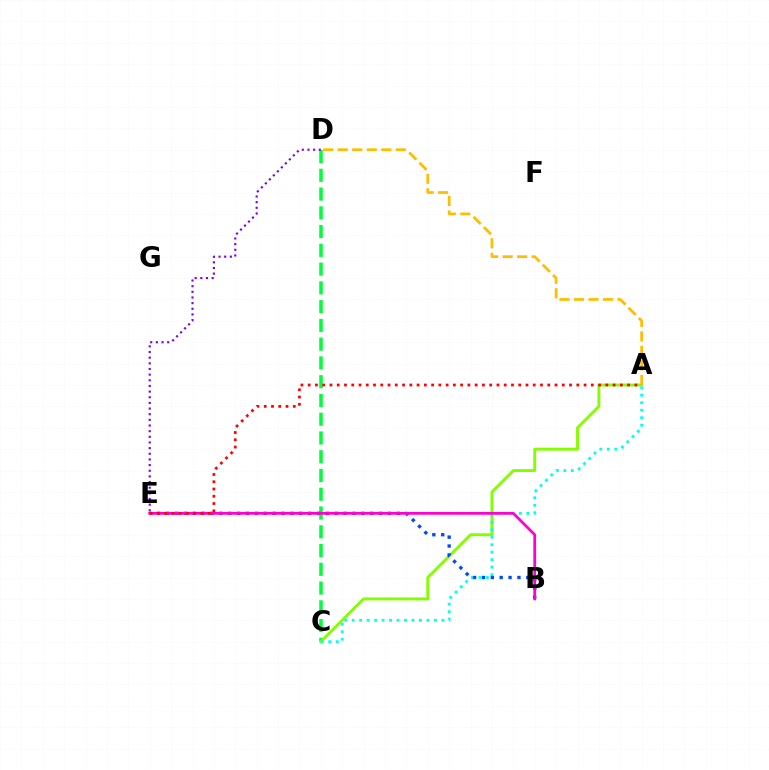{('C', 'D'): [{'color': '#00ff39', 'line_style': 'dashed', 'thickness': 2.55}], ('A', 'C'): [{'color': '#84ff00', 'line_style': 'solid', 'thickness': 2.11}, {'color': '#00fff6', 'line_style': 'dotted', 'thickness': 2.03}], ('B', 'E'): [{'color': '#004bff', 'line_style': 'dotted', 'thickness': 2.41}, {'color': '#ff00cf', 'line_style': 'solid', 'thickness': 2.0}], ('D', 'E'): [{'color': '#7200ff', 'line_style': 'dotted', 'thickness': 1.54}], ('A', 'D'): [{'color': '#ffbd00', 'line_style': 'dashed', 'thickness': 1.97}], ('A', 'E'): [{'color': '#ff0000', 'line_style': 'dotted', 'thickness': 1.97}]}